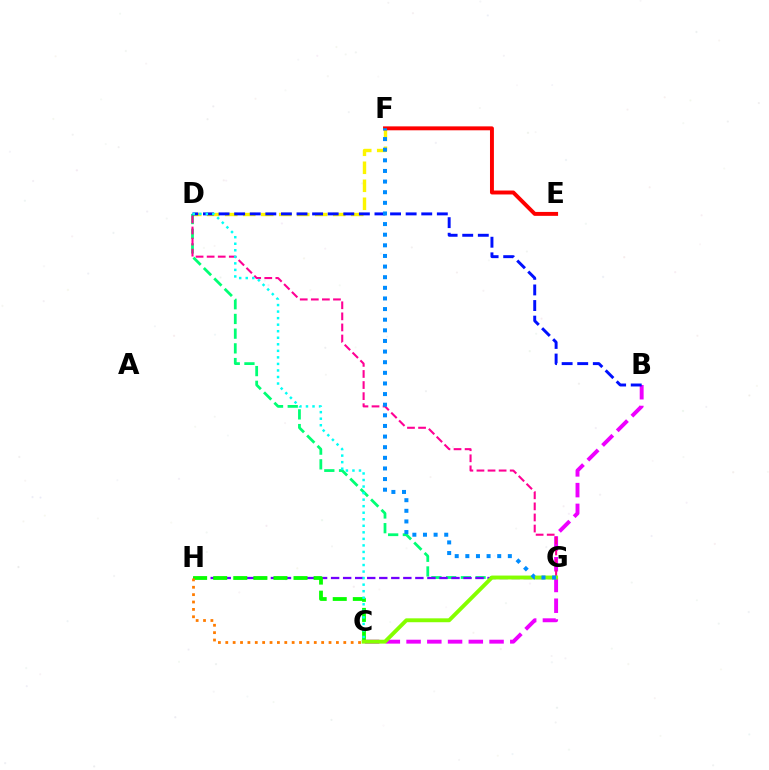{('D', 'F'): [{'color': '#fcf500', 'line_style': 'dashed', 'thickness': 2.45}], ('B', 'C'): [{'color': '#ee00ff', 'line_style': 'dashed', 'thickness': 2.82}], ('D', 'G'): [{'color': '#00ff74', 'line_style': 'dashed', 'thickness': 2.0}, {'color': '#ff0094', 'line_style': 'dashed', 'thickness': 1.51}], ('G', 'H'): [{'color': '#7200ff', 'line_style': 'dashed', 'thickness': 1.64}], ('C', 'H'): [{'color': '#08ff00', 'line_style': 'dashed', 'thickness': 2.73}, {'color': '#ff7c00', 'line_style': 'dotted', 'thickness': 2.0}], ('B', 'D'): [{'color': '#0010ff', 'line_style': 'dashed', 'thickness': 2.12}], ('C', 'G'): [{'color': '#84ff00', 'line_style': 'solid', 'thickness': 2.8}], ('E', 'F'): [{'color': '#ff0000', 'line_style': 'solid', 'thickness': 2.83}], ('C', 'D'): [{'color': '#00fff6', 'line_style': 'dotted', 'thickness': 1.78}], ('F', 'G'): [{'color': '#008cff', 'line_style': 'dotted', 'thickness': 2.89}]}